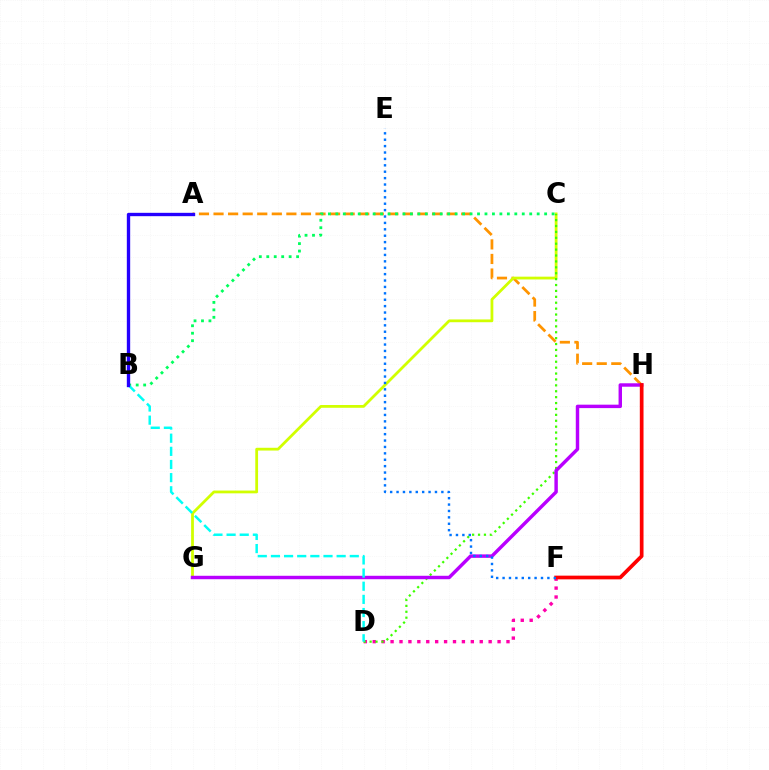{('A', 'H'): [{'color': '#ff9400', 'line_style': 'dashed', 'thickness': 1.98}], ('C', 'G'): [{'color': '#d1ff00', 'line_style': 'solid', 'thickness': 2.0}], ('D', 'F'): [{'color': '#ff00ac', 'line_style': 'dotted', 'thickness': 2.42}], ('C', 'D'): [{'color': '#3dff00', 'line_style': 'dotted', 'thickness': 1.6}], ('B', 'C'): [{'color': '#00ff5c', 'line_style': 'dotted', 'thickness': 2.03}], ('G', 'H'): [{'color': '#b900ff', 'line_style': 'solid', 'thickness': 2.47}], ('B', 'D'): [{'color': '#00fff6', 'line_style': 'dashed', 'thickness': 1.79}], ('A', 'B'): [{'color': '#2500ff', 'line_style': 'solid', 'thickness': 2.41}], ('F', 'H'): [{'color': '#ff0000', 'line_style': 'solid', 'thickness': 2.67}], ('E', 'F'): [{'color': '#0074ff', 'line_style': 'dotted', 'thickness': 1.74}]}